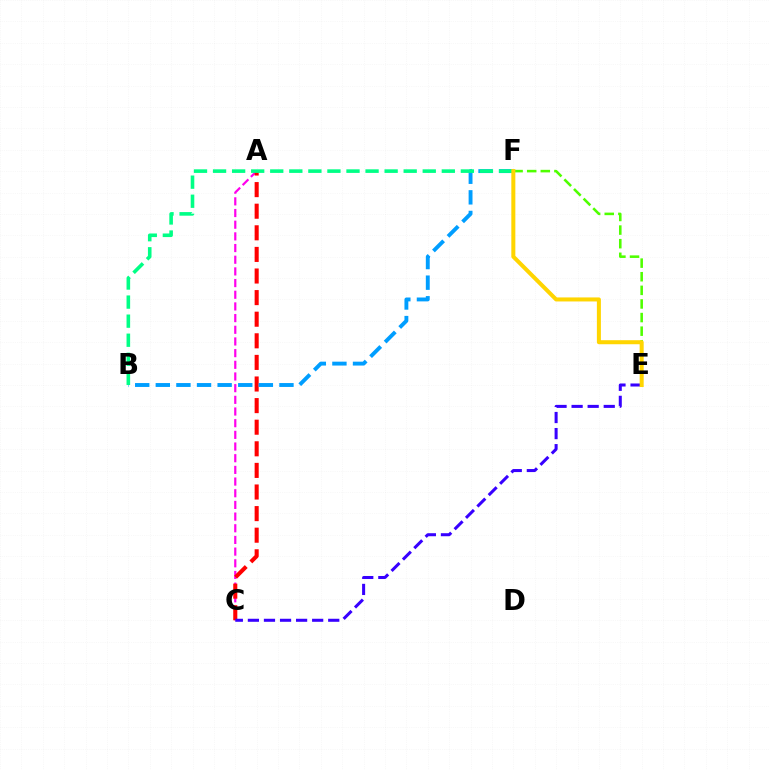{('E', 'F'): [{'color': '#4fff00', 'line_style': 'dashed', 'thickness': 1.85}, {'color': '#ffd500', 'line_style': 'solid', 'thickness': 2.9}], ('A', 'C'): [{'color': '#ff00ed', 'line_style': 'dashed', 'thickness': 1.59}, {'color': '#ff0000', 'line_style': 'dashed', 'thickness': 2.93}], ('C', 'E'): [{'color': '#3700ff', 'line_style': 'dashed', 'thickness': 2.18}], ('B', 'F'): [{'color': '#009eff', 'line_style': 'dashed', 'thickness': 2.8}, {'color': '#00ff86', 'line_style': 'dashed', 'thickness': 2.59}]}